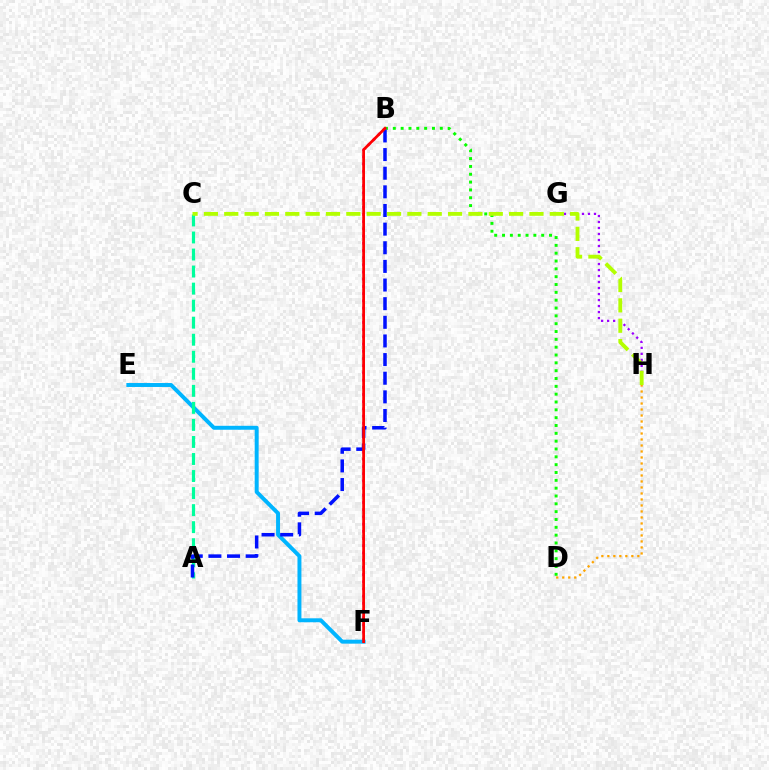{('B', 'D'): [{'color': '#08ff00', 'line_style': 'dotted', 'thickness': 2.13}], ('B', 'F'): [{'color': '#ff00bd', 'line_style': 'dotted', 'thickness': 1.96}, {'color': '#ff0000', 'line_style': 'solid', 'thickness': 1.98}], ('E', 'F'): [{'color': '#00b5ff', 'line_style': 'solid', 'thickness': 2.84}], ('G', 'H'): [{'color': '#9b00ff', 'line_style': 'dotted', 'thickness': 1.63}], ('A', 'C'): [{'color': '#00ff9d', 'line_style': 'dashed', 'thickness': 2.31}], ('A', 'B'): [{'color': '#0010ff', 'line_style': 'dashed', 'thickness': 2.53}], ('D', 'H'): [{'color': '#ffa500', 'line_style': 'dotted', 'thickness': 1.63}], ('C', 'H'): [{'color': '#b3ff00', 'line_style': 'dashed', 'thickness': 2.76}]}